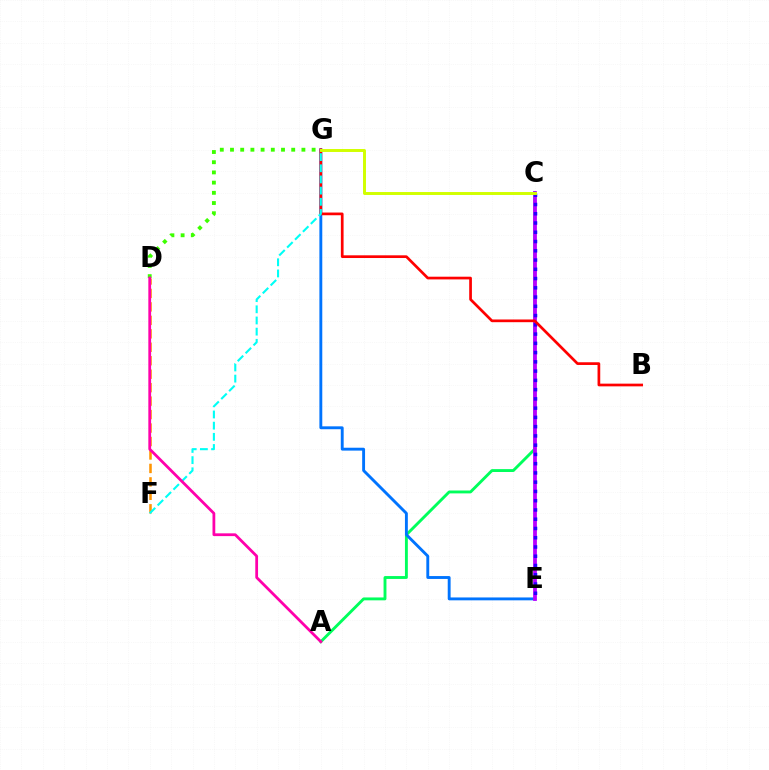{('A', 'C'): [{'color': '#00ff5c', 'line_style': 'solid', 'thickness': 2.08}], ('D', 'F'): [{'color': '#ff9400', 'line_style': 'dashed', 'thickness': 1.83}], ('E', 'G'): [{'color': '#0074ff', 'line_style': 'solid', 'thickness': 2.08}], ('C', 'E'): [{'color': '#b900ff', 'line_style': 'solid', 'thickness': 2.71}, {'color': '#2500ff', 'line_style': 'dotted', 'thickness': 2.51}], ('B', 'G'): [{'color': '#ff0000', 'line_style': 'solid', 'thickness': 1.95}], ('D', 'G'): [{'color': '#3dff00', 'line_style': 'dotted', 'thickness': 2.77}], ('F', 'G'): [{'color': '#00fff6', 'line_style': 'dashed', 'thickness': 1.52}], ('A', 'D'): [{'color': '#ff00ac', 'line_style': 'solid', 'thickness': 2.0}], ('C', 'G'): [{'color': '#d1ff00', 'line_style': 'solid', 'thickness': 2.13}]}